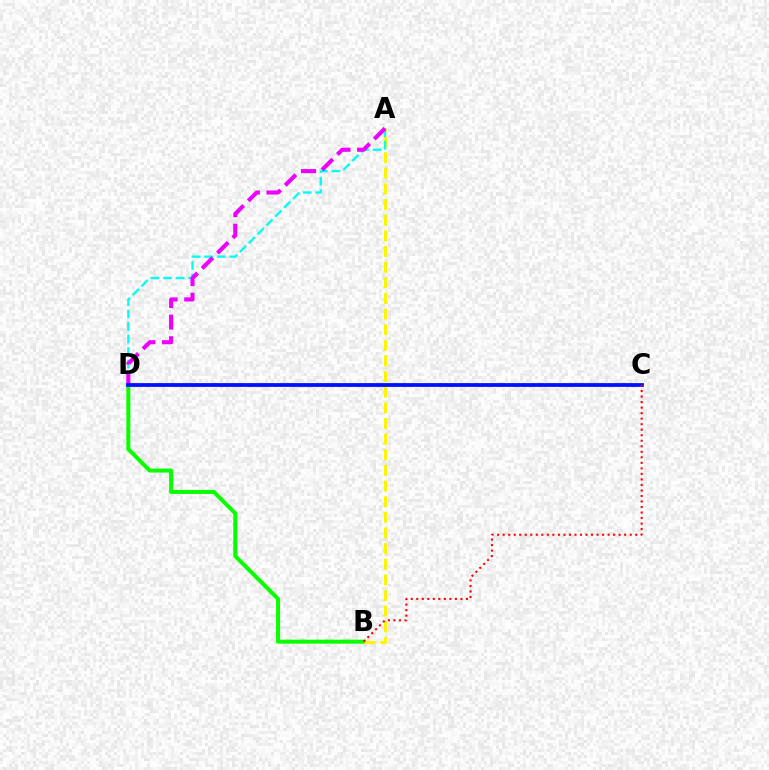{('B', 'D'): [{'color': '#08ff00', 'line_style': 'solid', 'thickness': 2.88}], ('A', 'B'): [{'color': '#fcf500', 'line_style': 'dashed', 'thickness': 2.12}], ('A', 'D'): [{'color': '#00fff6', 'line_style': 'dashed', 'thickness': 1.7}, {'color': '#ee00ff', 'line_style': 'dashed', 'thickness': 2.94}], ('C', 'D'): [{'color': '#0010ff', 'line_style': 'solid', 'thickness': 2.72}], ('B', 'C'): [{'color': '#ff0000', 'line_style': 'dotted', 'thickness': 1.5}]}